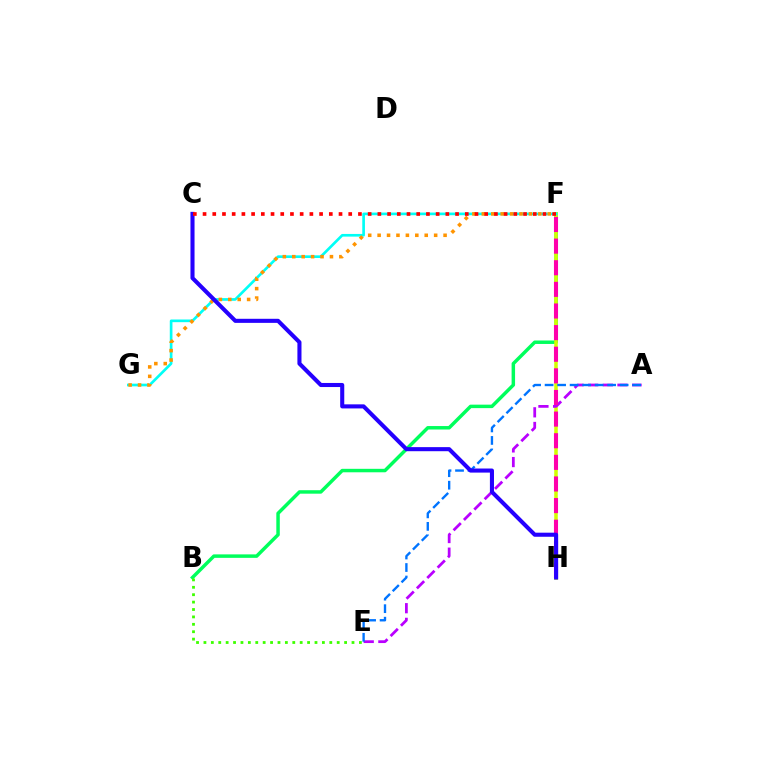{('B', 'F'): [{'color': '#00ff5c', 'line_style': 'solid', 'thickness': 2.5}], ('F', 'H'): [{'color': '#d1ff00', 'line_style': 'solid', 'thickness': 2.54}, {'color': '#ff00ac', 'line_style': 'dashed', 'thickness': 2.94}], ('A', 'E'): [{'color': '#b900ff', 'line_style': 'dashed', 'thickness': 1.99}, {'color': '#0074ff', 'line_style': 'dashed', 'thickness': 1.7}], ('B', 'E'): [{'color': '#3dff00', 'line_style': 'dotted', 'thickness': 2.01}], ('F', 'G'): [{'color': '#00fff6', 'line_style': 'solid', 'thickness': 1.92}, {'color': '#ff9400', 'line_style': 'dotted', 'thickness': 2.56}], ('C', 'H'): [{'color': '#2500ff', 'line_style': 'solid', 'thickness': 2.94}], ('C', 'F'): [{'color': '#ff0000', 'line_style': 'dotted', 'thickness': 2.64}]}